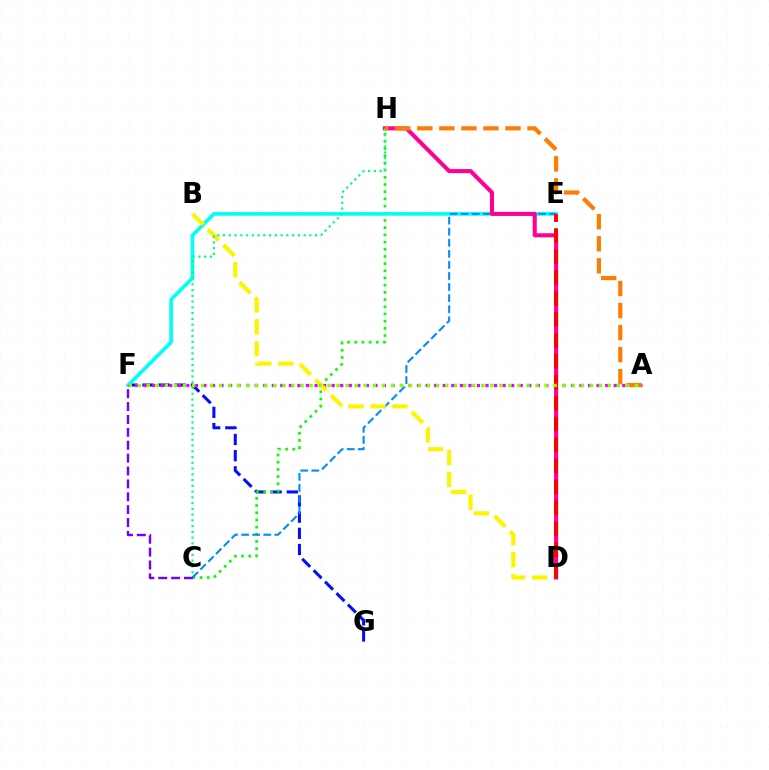{('F', 'G'): [{'color': '#0010ff', 'line_style': 'dashed', 'thickness': 2.2}], ('C', 'H'): [{'color': '#08ff00', 'line_style': 'dotted', 'thickness': 1.95}, {'color': '#00ff74', 'line_style': 'dotted', 'thickness': 1.56}], ('E', 'F'): [{'color': '#00fff6', 'line_style': 'solid', 'thickness': 2.63}], ('A', 'F'): [{'color': '#ee00ff', 'line_style': 'dotted', 'thickness': 2.32}, {'color': '#84ff00', 'line_style': 'dotted', 'thickness': 2.46}], ('C', 'E'): [{'color': '#008cff', 'line_style': 'dashed', 'thickness': 1.5}], ('B', 'D'): [{'color': '#fcf500', 'line_style': 'dashed', 'thickness': 2.99}], ('D', 'H'): [{'color': '#ff0094', 'line_style': 'solid', 'thickness': 2.94}], ('A', 'H'): [{'color': '#ff7c00', 'line_style': 'dashed', 'thickness': 2.99}], ('D', 'E'): [{'color': '#ff0000', 'line_style': 'dashed', 'thickness': 2.85}], ('C', 'F'): [{'color': '#7200ff', 'line_style': 'dashed', 'thickness': 1.75}]}